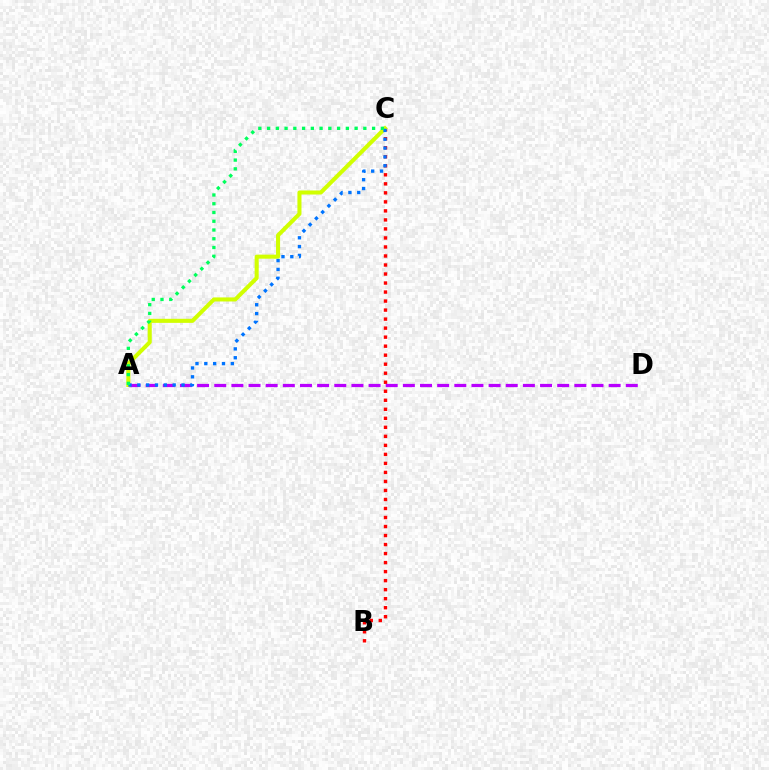{('B', 'C'): [{'color': '#ff0000', 'line_style': 'dotted', 'thickness': 2.45}], ('A', 'D'): [{'color': '#b900ff', 'line_style': 'dashed', 'thickness': 2.33}], ('A', 'C'): [{'color': '#d1ff00', 'line_style': 'solid', 'thickness': 2.92}, {'color': '#0074ff', 'line_style': 'dotted', 'thickness': 2.4}, {'color': '#00ff5c', 'line_style': 'dotted', 'thickness': 2.38}]}